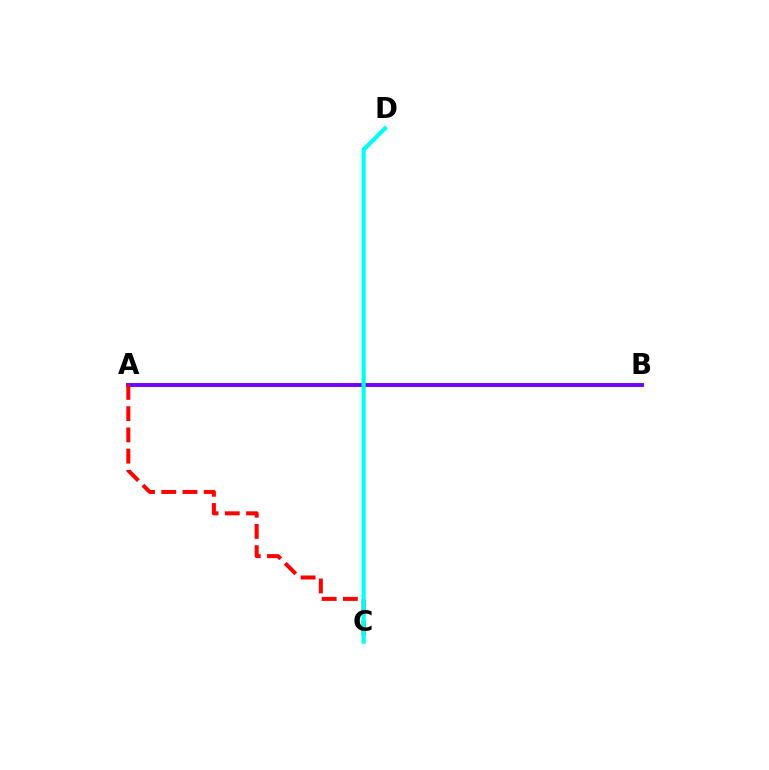{('A', 'B'): [{'color': '#84ff00', 'line_style': 'solid', 'thickness': 2.6}, {'color': '#7200ff', 'line_style': 'solid', 'thickness': 2.8}], ('A', 'C'): [{'color': '#ff0000', 'line_style': 'dashed', 'thickness': 2.88}], ('C', 'D'): [{'color': '#00fff6', 'line_style': 'solid', 'thickness': 3.0}]}